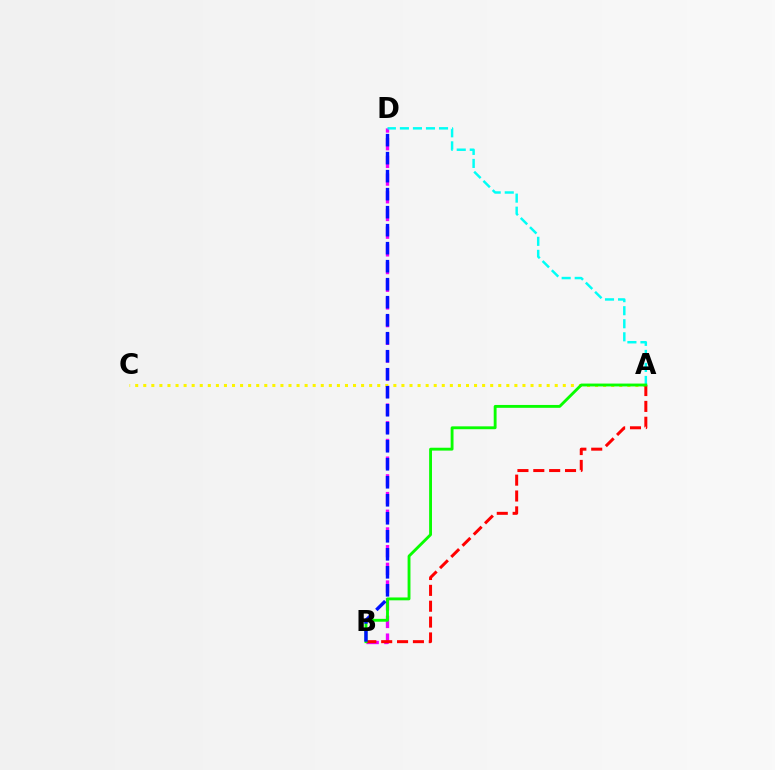{('B', 'D'): [{'color': '#ee00ff', 'line_style': 'dashed', 'thickness': 2.4}, {'color': '#0010ff', 'line_style': 'dashed', 'thickness': 2.45}], ('A', 'C'): [{'color': '#fcf500', 'line_style': 'dotted', 'thickness': 2.19}], ('A', 'D'): [{'color': '#00fff6', 'line_style': 'dashed', 'thickness': 1.77}], ('A', 'B'): [{'color': '#ff0000', 'line_style': 'dashed', 'thickness': 2.15}, {'color': '#08ff00', 'line_style': 'solid', 'thickness': 2.06}]}